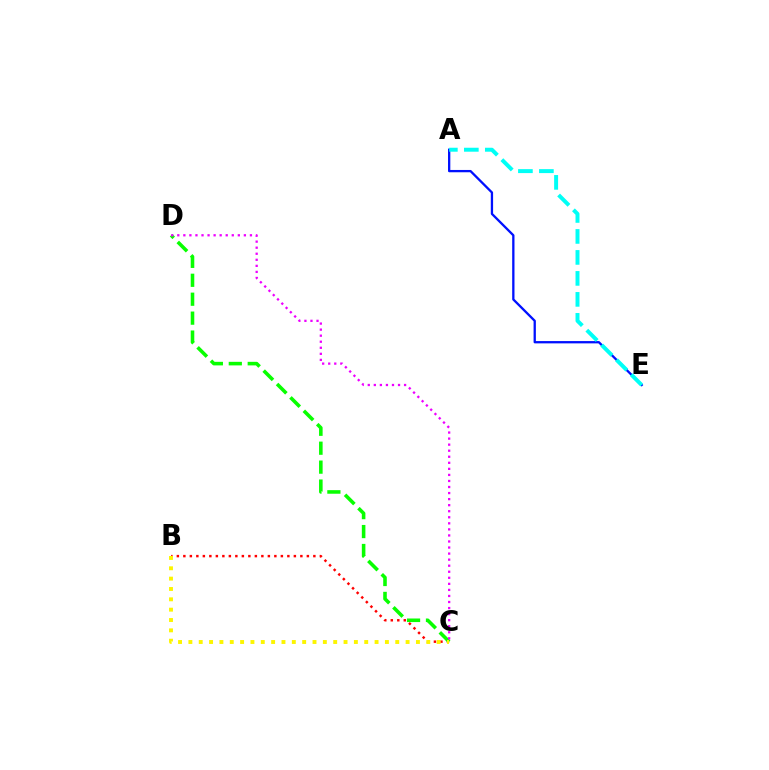{('A', 'E'): [{'color': '#0010ff', 'line_style': 'solid', 'thickness': 1.66}, {'color': '#00fff6', 'line_style': 'dashed', 'thickness': 2.85}], ('B', 'C'): [{'color': '#ff0000', 'line_style': 'dotted', 'thickness': 1.77}, {'color': '#fcf500', 'line_style': 'dotted', 'thickness': 2.81}], ('C', 'D'): [{'color': '#08ff00', 'line_style': 'dashed', 'thickness': 2.57}, {'color': '#ee00ff', 'line_style': 'dotted', 'thickness': 1.64}]}